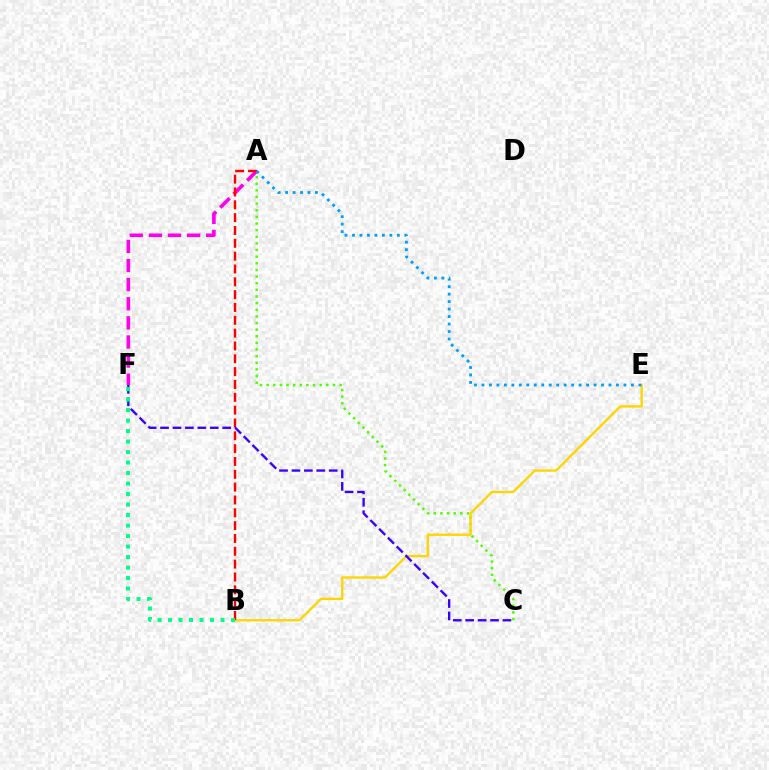{('A', 'C'): [{'color': '#4fff00', 'line_style': 'dotted', 'thickness': 1.8}], ('A', 'F'): [{'color': '#ff00ed', 'line_style': 'dashed', 'thickness': 2.6}], ('B', 'E'): [{'color': '#ffd500', 'line_style': 'solid', 'thickness': 1.69}], ('A', 'B'): [{'color': '#ff0000', 'line_style': 'dashed', 'thickness': 1.74}], ('A', 'E'): [{'color': '#009eff', 'line_style': 'dotted', 'thickness': 2.03}], ('C', 'F'): [{'color': '#3700ff', 'line_style': 'dashed', 'thickness': 1.69}], ('B', 'F'): [{'color': '#00ff86', 'line_style': 'dotted', 'thickness': 2.85}]}